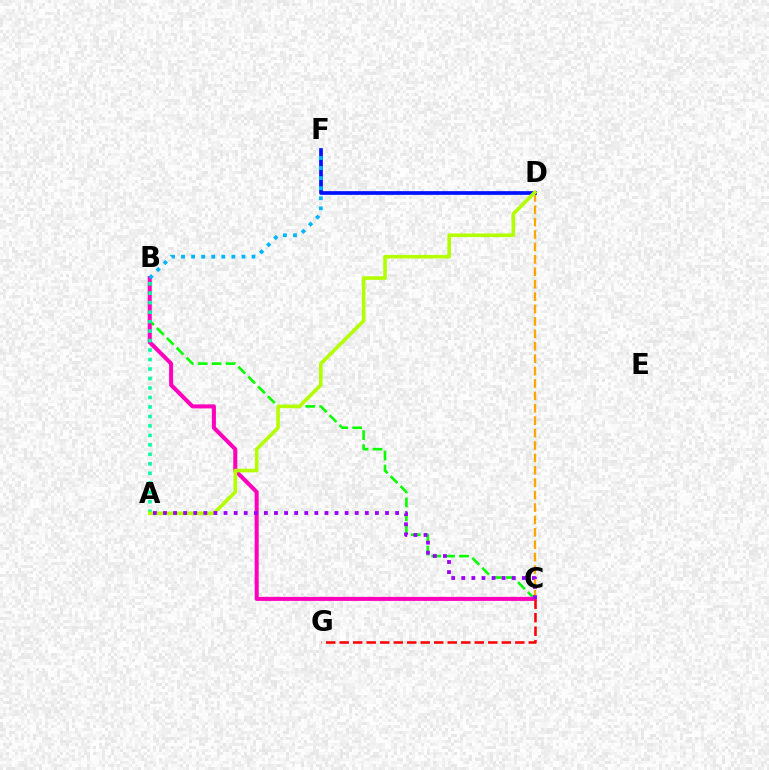{('C', 'D'): [{'color': '#ffa500', 'line_style': 'dashed', 'thickness': 1.69}], ('B', 'C'): [{'color': '#08ff00', 'line_style': 'dashed', 'thickness': 1.89}, {'color': '#ff00bd', 'line_style': 'solid', 'thickness': 2.91}], ('D', 'F'): [{'color': '#0010ff', 'line_style': 'solid', 'thickness': 2.67}], ('A', 'B'): [{'color': '#00ff9d', 'line_style': 'dotted', 'thickness': 2.58}], ('A', 'D'): [{'color': '#b3ff00', 'line_style': 'solid', 'thickness': 2.61}], ('C', 'G'): [{'color': '#ff0000', 'line_style': 'dashed', 'thickness': 1.83}], ('A', 'C'): [{'color': '#9b00ff', 'line_style': 'dotted', 'thickness': 2.74}], ('B', 'F'): [{'color': '#00b5ff', 'line_style': 'dotted', 'thickness': 2.74}]}